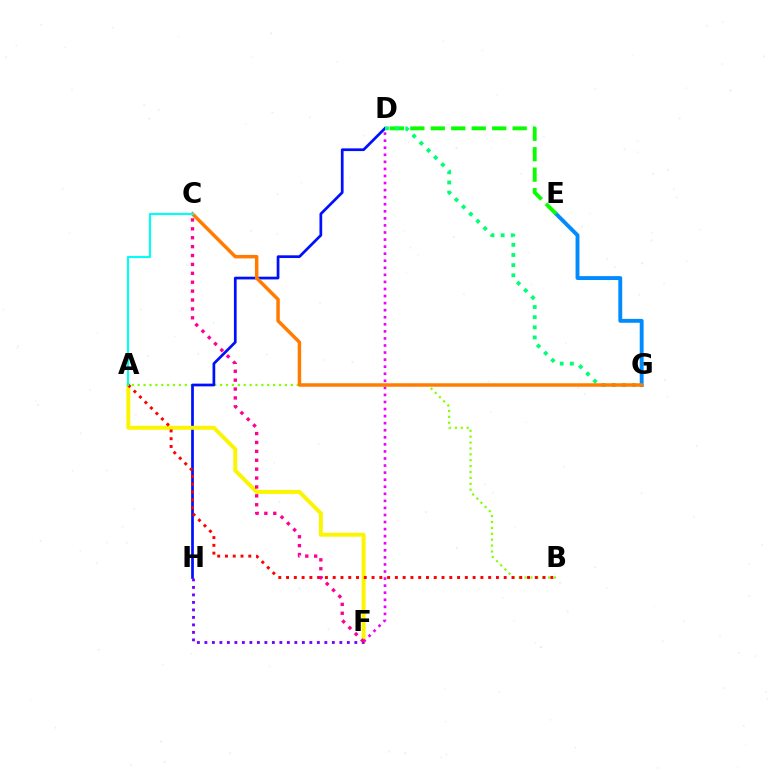{('A', 'B'): [{'color': '#84ff00', 'line_style': 'dotted', 'thickness': 1.6}, {'color': '#ff0000', 'line_style': 'dotted', 'thickness': 2.11}], ('D', 'H'): [{'color': '#0010ff', 'line_style': 'solid', 'thickness': 1.96}], ('E', 'G'): [{'color': '#008cff', 'line_style': 'solid', 'thickness': 2.79}], ('D', 'E'): [{'color': '#08ff00', 'line_style': 'dashed', 'thickness': 2.78}], ('D', 'G'): [{'color': '#00ff74', 'line_style': 'dotted', 'thickness': 2.76}], ('A', 'F'): [{'color': '#fcf500', 'line_style': 'solid', 'thickness': 2.83}], ('F', 'H'): [{'color': '#7200ff', 'line_style': 'dotted', 'thickness': 2.04}], ('D', 'F'): [{'color': '#ee00ff', 'line_style': 'dotted', 'thickness': 1.92}], ('C', 'F'): [{'color': '#ff0094', 'line_style': 'dotted', 'thickness': 2.42}], ('C', 'G'): [{'color': '#ff7c00', 'line_style': 'solid', 'thickness': 2.51}], ('A', 'C'): [{'color': '#00fff6', 'line_style': 'solid', 'thickness': 1.53}]}